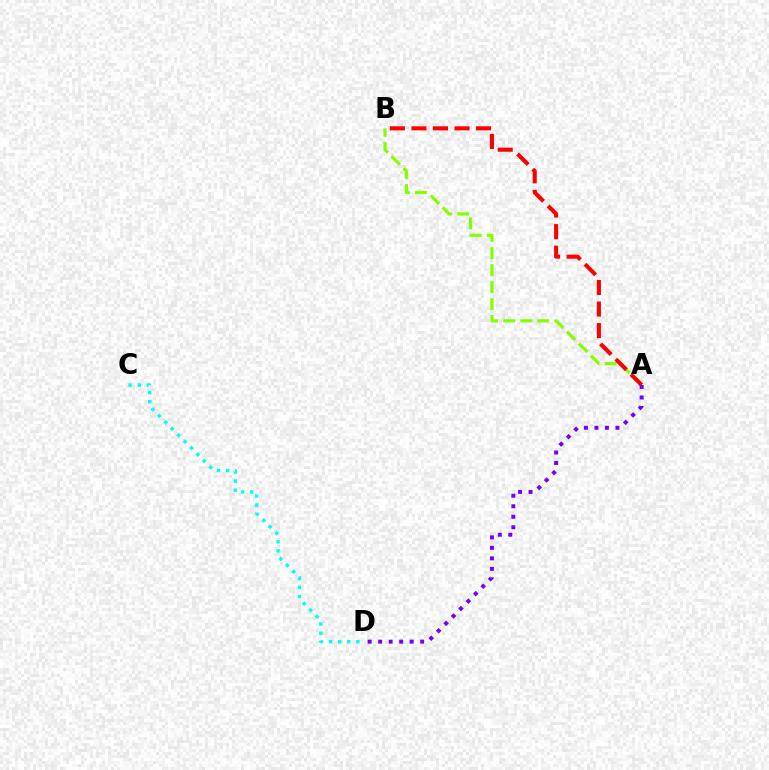{('C', 'D'): [{'color': '#00fff6', 'line_style': 'dotted', 'thickness': 2.47}], ('A', 'B'): [{'color': '#84ff00', 'line_style': 'dashed', 'thickness': 2.31}, {'color': '#ff0000', 'line_style': 'dashed', 'thickness': 2.93}], ('A', 'D'): [{'color': '#7200ff', 'line_style': 'dotted', 'thickness': 2.85}]}